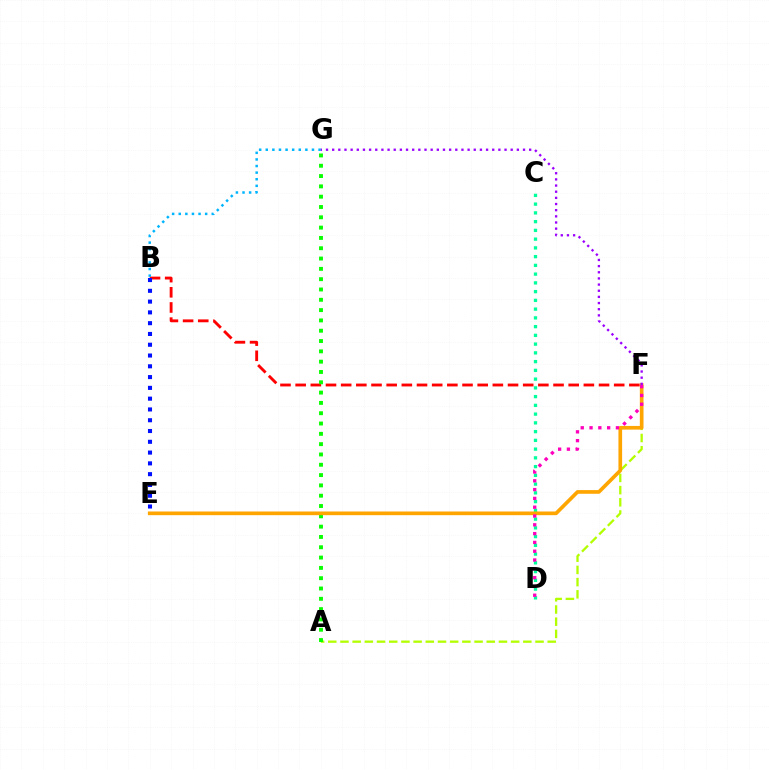{('B', 'F'): [{'color': '#ff0000', 'line_style': 'dashed', 'thickness': 2.06}], ('B', 'G'): [{'color': '#00b5ff', 'line_style': 'dotted', 'thickness': 1.79}], ('A', 'F'): [{'color': '#b3ff00', 'line_style': 'dashed', 'thickness': 1.66}], ('C', 'D'): [{'color': '#00ff9d', 'line_style': 'dotted', 'thickness': 2.38}], ('A', 'G'): [{'color': '#08ff00', 'line_style': 'dotted', 'thickness': 2.8}], ('E', 'F'): [{'color': '#ffa500', 'line_style': 'solid', 'thickness': 2.65}], ('D', 'F'): [{'color': '#ff00bd', 'line_style': 'dotted', 'thickness': 2.39}], ('F', 'G'): [{'color': '#9b00ff', 'line_style': 'dotted', 'thickness': 1.67}], ('B', 'E'): [{'color': '#0010ff', 'line_style': 'dotted', 'thickness': 2.93}]}